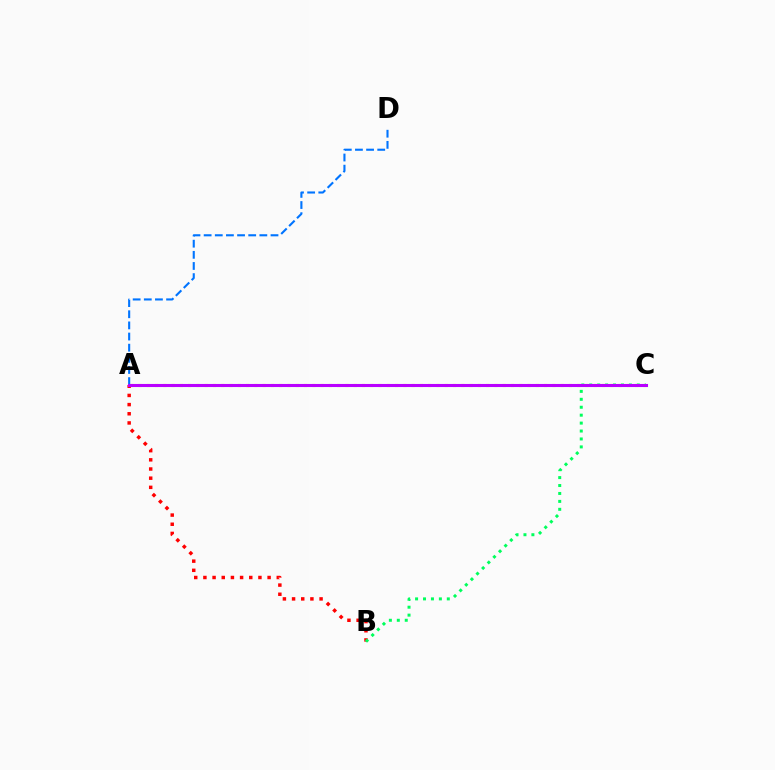{('A', 'D'): [{'color': '#0074ff', 'line_style': 'dashed', 'thickness': 1.51}], ('A', 'C'): [{'color': '#d1ff00', 'line_style': 'dotted', 'thickness': 2.25}, {'color': '#b900ff', 'line_style': 'solid', 'thickness': 2.22}], ('A', 'B'): [{'color': '#ff0000', 'line_style': 'dotted', 'thickness': 2.49}], ('B', 'C'): [{'color': '#00ff5c', 'line_style': 'dotted', 'thickness': 2.16}]}